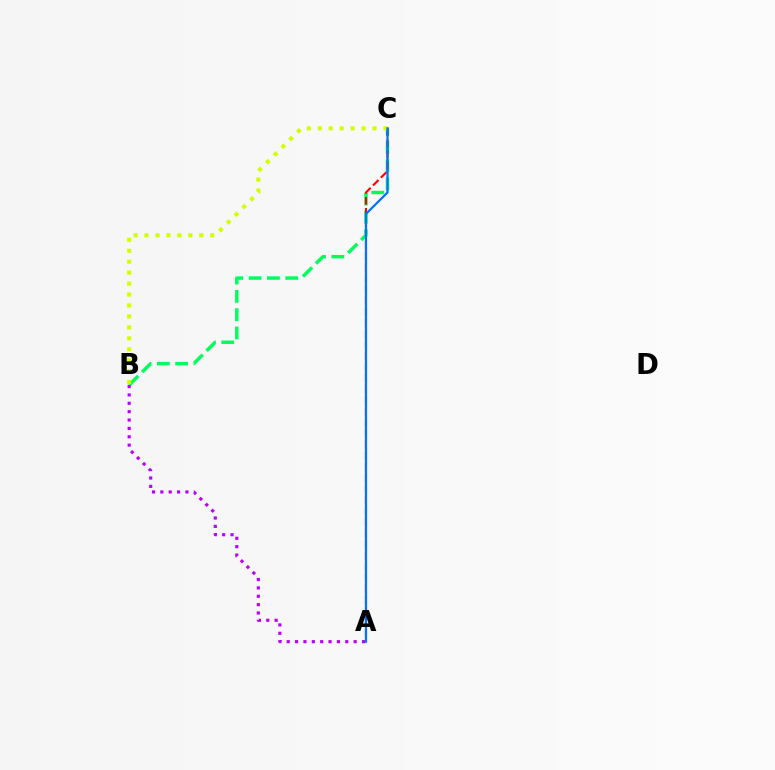{('B', 'C'): [{'color': '#00ff5c', 'line_style': 'dashed', 'thickness': 2.49}, {'color': '#d1ff00', 'line_style': 'dotted', 'thickness': 2.97}], ('A', 'B'): [{'color': '#b900ff', 'line_style': 'dotted', 'thickness': 2.27}], ('A', 'C'): [{'color': '#ff0000', 'line_style': 'dashed', 'thickness': 1.51}, {'color': '#0074ff', 'line_style': 'solid', 'thickness': 1.61}]}